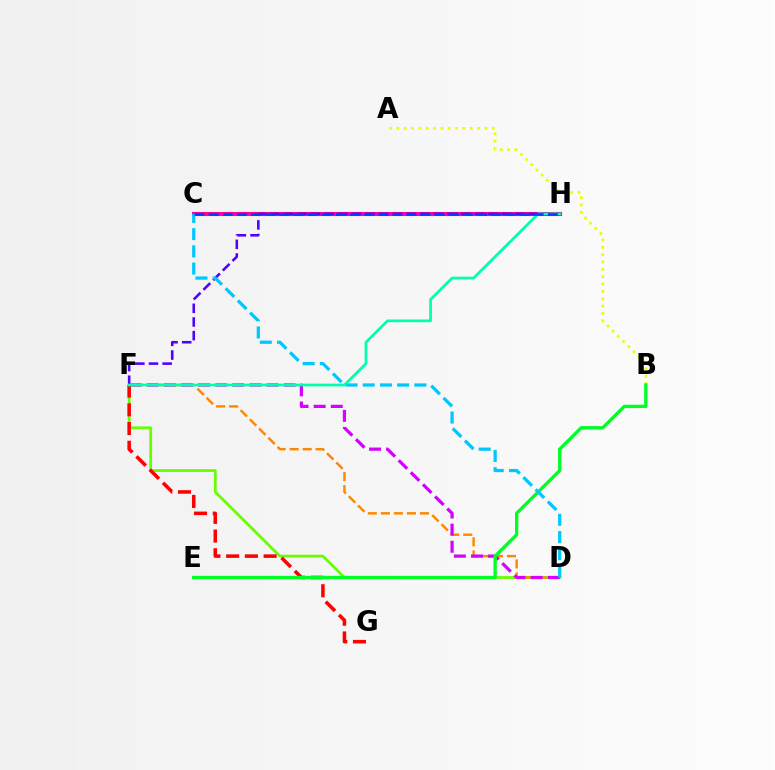{('D', 'F'): [{'color': '#66ff00', 'line_style': 'solid', 'thickness': 1.99}, {'color': '#ff8800', 'line_style': 'dashed', 'thickness': 1.77}, {'color': '#d600ff', 'line_style': 'dashed', 'thickness': 2.33}], ('A', 'B'): [{'color': '#eeff00', 'line_style': 'dotted', 'thickness': 1.99}], ('C', 'H'): [{'color': '#ff00a0', 'line_style': 'solid', 'thickness': 2.94}, {'color': '#003fff', 'line_style': 'dashed', 'thickness': 1.92}], ('F', 'H'): [{'color': '#4f00ff', 'line_style': 'dashed', 'thickness': 1.85}, {'color': '#00ffaf', 'line_style': 'solid', 'thickness': 1.96}], ('F', 'G'): [{'color': '#ff0000', 'line_style': 'dashed', 'thickness': 2.54}], ('B', 'E'): [{'color': '#00ff27', 'line_style': 'solid', 'thickness': 2.41}], ('C', 'D'): [{'color': '#00c7ff', 'line_style': 'dashed', 'thickness': 2.34}]}